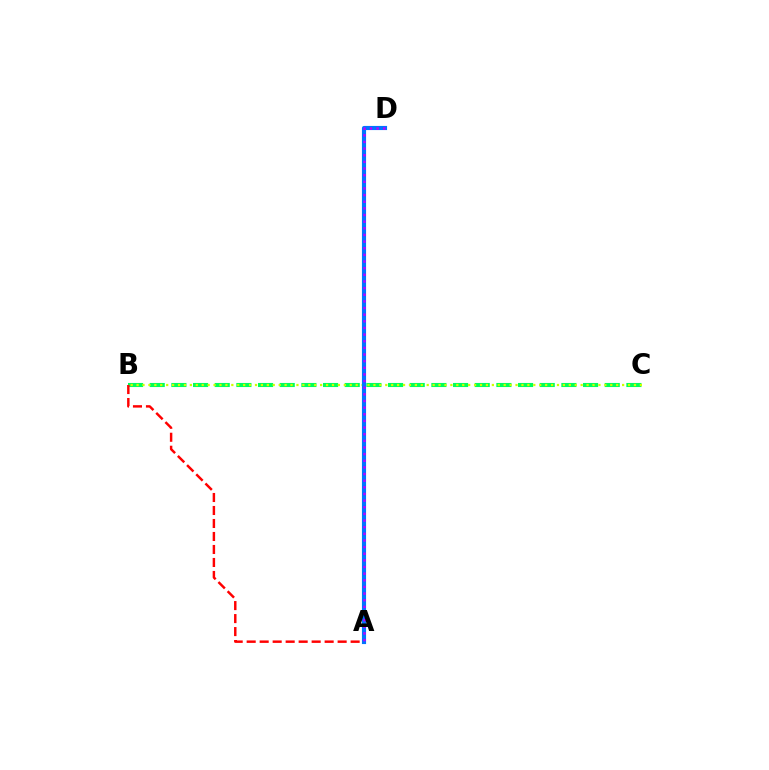{('B', 'C'): [{'color': '#00ff5c', 'line_style': 'dashed', 'thickness': 2.94}, {'color': '#d1ff00', 'line_style': 'dotted', 'thickness': 1.61}], ('A', 'D'): [{'color': '#0074ff', 'line_style': 'solid', 'thickness': 2.98}, {'color': '#b900ff', 'line_style': 'dotted', 'thickness': 1.8}], ('A', 'B'): [{'color': '#ff0000', 'line_style': 'dashed', 'thickness': 1.77}]}